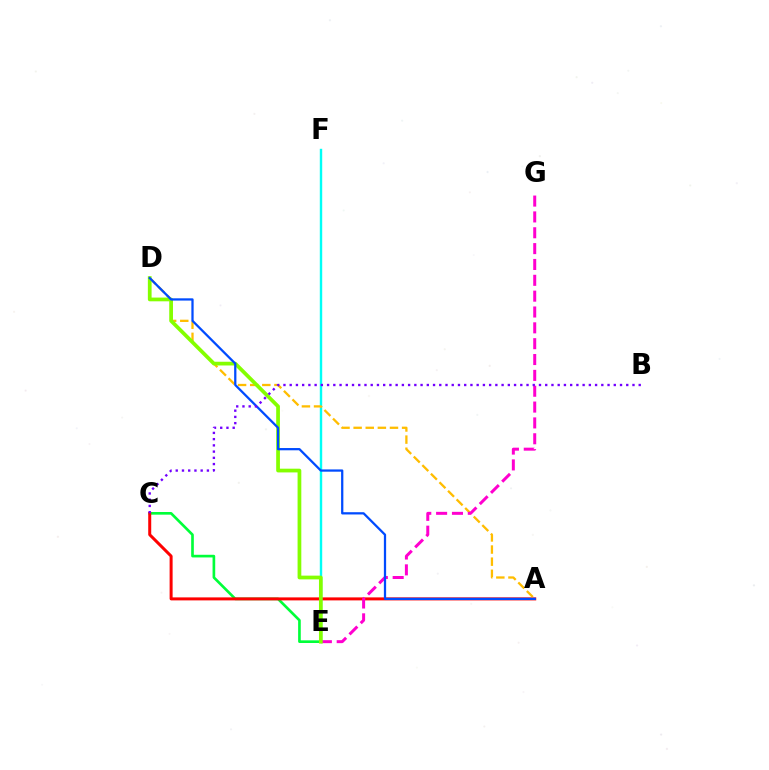{('C', 'E'): [{'color': '#00ff39', 'line_style': 'solid', 'thickness': 1.91}], ('A', 'C'): [{'color': '#ff0000', 'line_style': 'solid', 'thickness': 2.16}], ('E', 'F'): [{'color': '#00fff6', 'line_style': 'solid', 'thickness': 1.74}], ('A', 'D'): [{'color': '#ffbd00', 'line_style': 'dashed', 'thickness': 1.65}, {'color': '#004bff', 'line_style': 'solid', 'thickness': 1.63}], ('E', 'G'): [{'color': '#ff00cf', 'line_style': 'dashed', 'thickness': 2.15}], ('D', 'E'): [{'color': '#84ff00', 'line_style': 'solid', 'thickness': 2.69}], ('B', 'C'): [{'color': '#7200ff', 'line_style': 'dotted', 'thickness': 1.69}]}